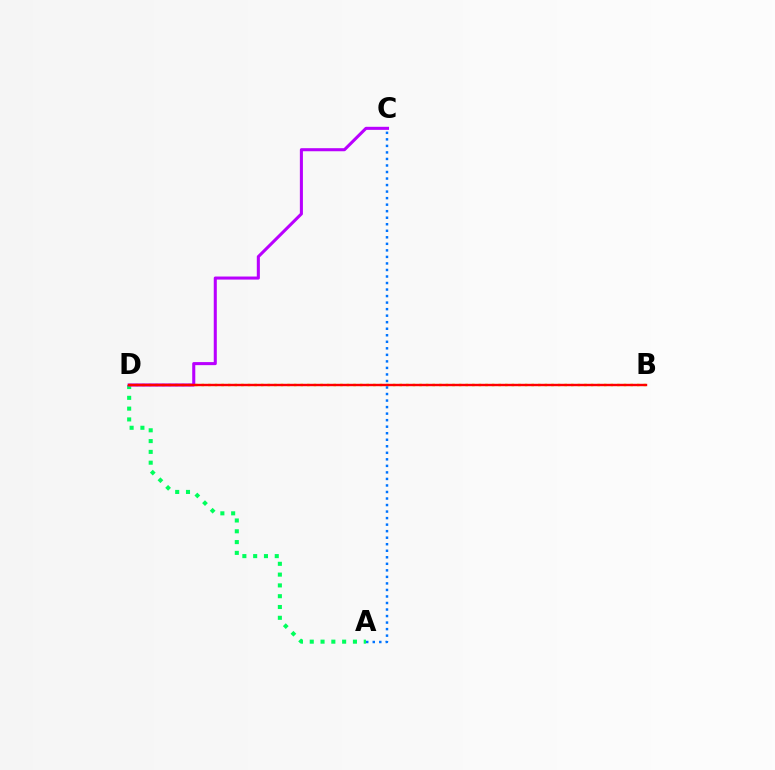{('A', 'D'): [{'color': '#00ff5c', 'line_style': 'dotted', 'thickness': 2.93}], ('B', 'D'): [{'color': '#d1ff00', 'line_style': 'dotted', 'thickness': 1.79}, {'color': '#ff0000', 'line_style': 'solid', 'thickness': 1.73}], ('C', 'D'): [{'color': '#b900ff', 'line_style': 'solid', 'thickness': 2.2}], ('A', 'C'): [{'color': '#0074ff', 'line_style': 'dotted', 'thickness': 1.77}]}